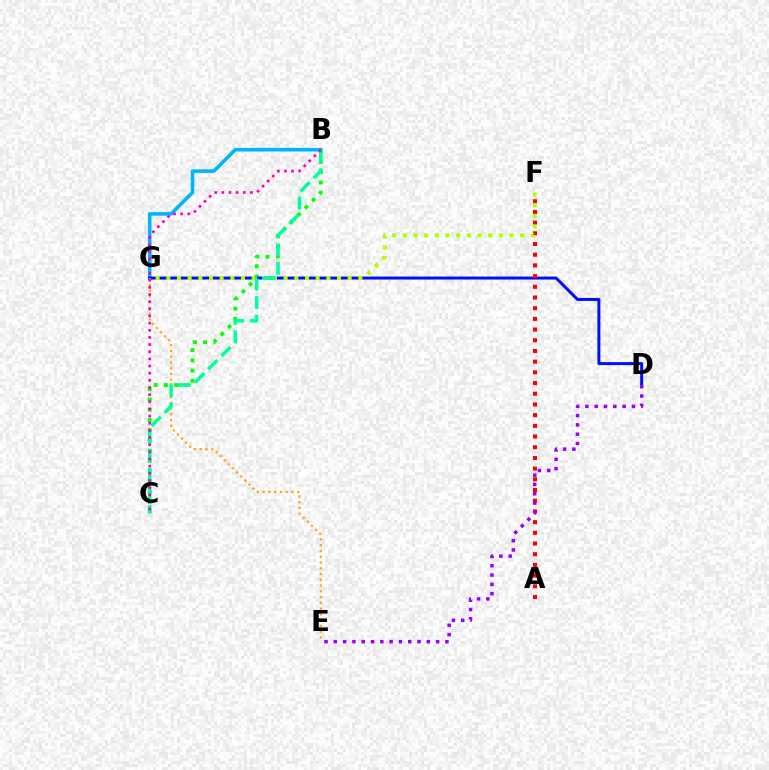{('B', 'G'): [{'color': '#00b5ff', 'line_style': 'solid', 'thickness': 2.58}], ('B', 'C'): [{'color': '#08ff00', 'line_style': 'dotted', 'thickness': 2.78}, {'color': '#00ff9d', 'line_style': 'dashed', 'thickness': 2.52}, {'color': '#ff00bd', 'line_style': 'dotted', 'thickness': 1.94}], ('D', 'G'): [{'color': '#0010ff', 'line_style': 'solid', 'thickness': 2.15}], ('A', 'F'): [{'color': '#ff0000', 'line_style': 'dotted', 'thickness': 2.91}], ('D', 'E'): [{'color': '#9b00ff', 'line_style': 'dotted', 'thickness': 2.53}], ('E', 'G'): [{'color': '#ffa500', 'line_style': 'dotted', 'thickness': 1.57}], ('F', 'G'): [{'color': '#b3ff00', 'line_style': 'dotted', 'thickness': 2.9}]}